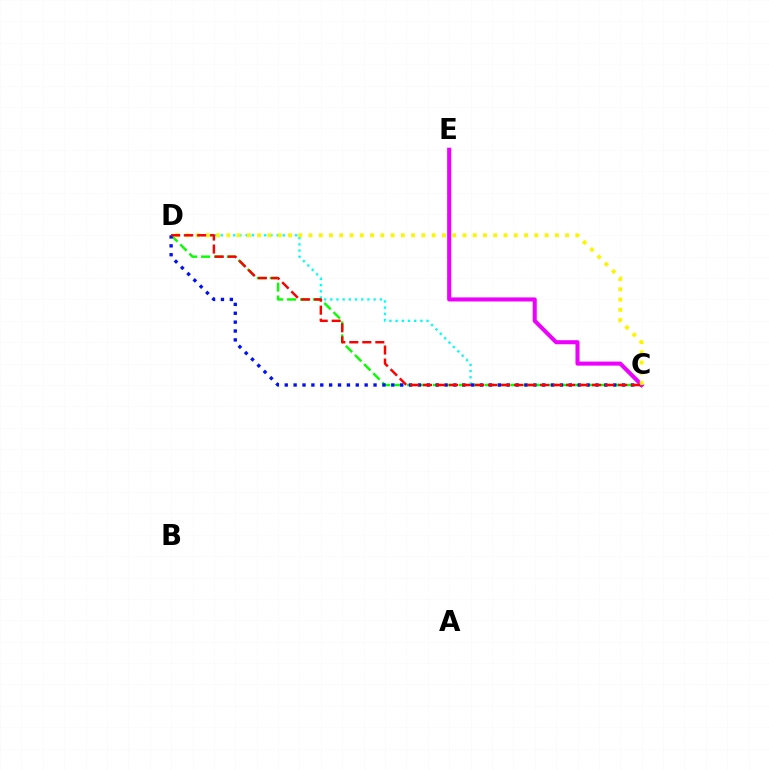{('C', 'D'): [{'color': '#00fff6', 'line_style': 'dotted', 'thickness': 1.68}, {'color': '#08ff00', 'line_style': 'dashed', 'thickness': 1.76}, {'color': '#0010ff', 'line_style': 'dotted', 'thickness': 2.41}, {'color': '#fcf500', 'line_style': 'dotted', 'thickness': 2.79}, {'color': '#ff0000', 'line_style': 'dashed', 'thickness': 1.77}], ('C', 'E'): [{'color': '#ee00ff', 'line_style': 'solid', 'thickness': 2.92}]}